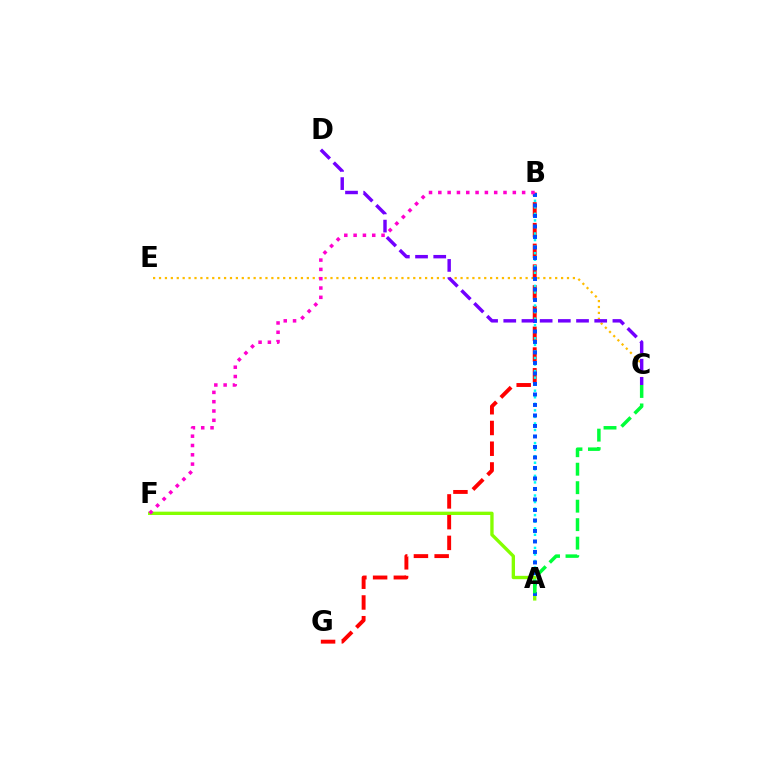{('A', 'F'): [{'color': '#84ff00', 'line_style': 'solid', 'thickness': 2.41}], ('C', 'E'): [{'color': '#ffbd00', 'line_style': 'dotted', 'thickness': 1.61}], ('B', 'G'): [{'color': '#ff0000', 'line_style': 'dashed', 'thickness': 2.82}], ('A', 'B'): [{'color': '#00fff6', 'line_style': 'dotted', 'thickness': 1.78}, {'color': '#004bff', 'line_style': 'dotted', 'thickness': 2.85}], ('C', 'D'): [{'color': '#7200ff', 'line_style': 'dashed', 'thickness': 2.47}], ('A', 'C'): [{'color': '#00ff39', 'line_style': 'dashed', 'thickness': 2.51}], ('B', 'F'): [{'color': '#ff00cf', 'line_style': 'dotted', 'thickness': 2.53}]}